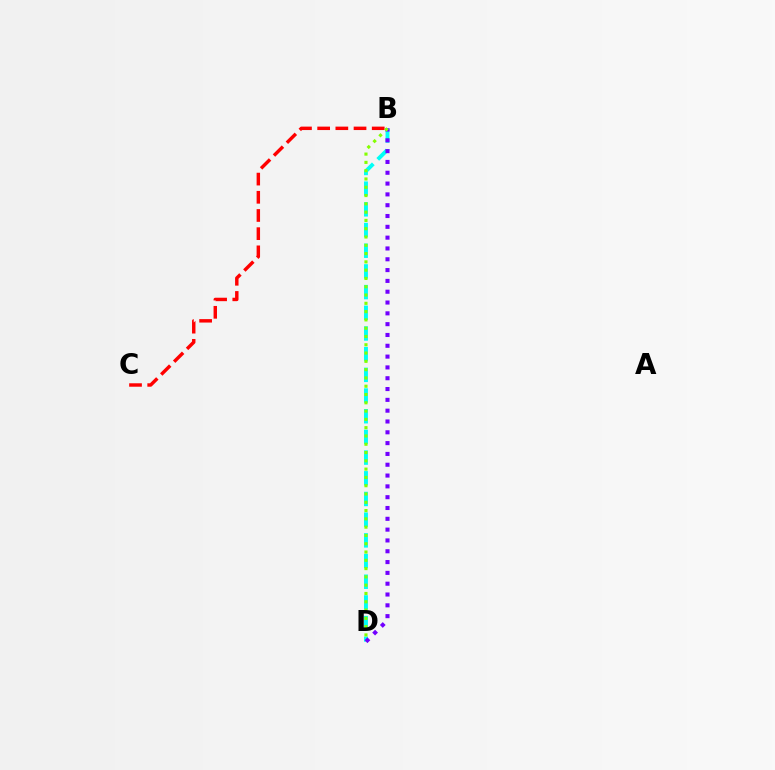{('B', 'D'): [{'color': '#00fff6', 'line_style': 'dashed', 'thickness': 2.81}, {'color': '#7200ff', 'line_style': 'dotted', 'thickness': 2.94}, {'color': '#84ff00', 'line_style': 'dotted', 'thickness': 2.25}], ('B', 'C'): [{'color': '#ff0000', 'line_style': 'dashed', 'thickness': 2.47}]}